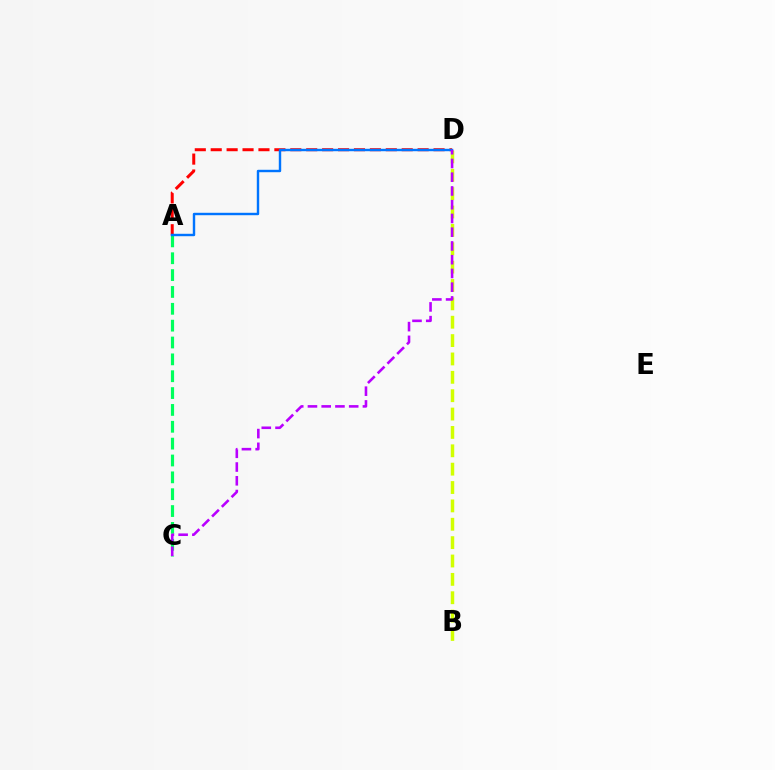{('B', 'D'): [{'color': '#d1ff00', 'line_style': 'dashed', 'thickness': 2.5}], ('A', 'C'): [{'color': '#00ff5c', 'line_style': 'dashed', 'thickness': 2.29}], ('A', 'D'): [{'color': '#ff0000', 'line_style': 'dashed', 'thickness': 2.16}, {'color': '#0074ff', 'line_style': 'solid', 'thickness': 1.74}], ('C', 'D'): [{'color': '#b900ff', 'line_style': 'dashed', 'thickness': 1.87}]}